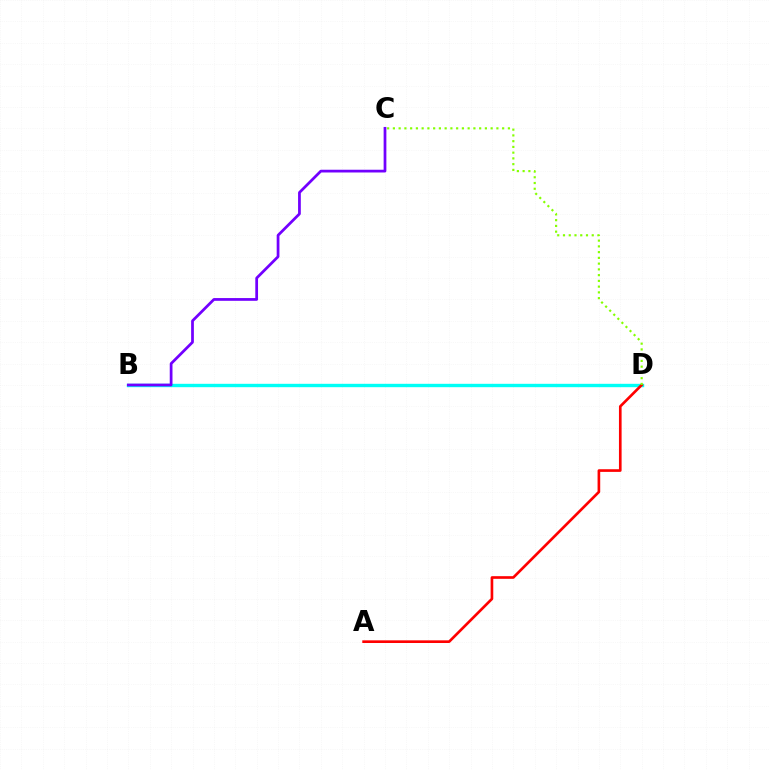{('B', 'D'): [{'color': '#00fff6', 'line_style': 'solid', 'thickness': 2.43}], ('A', 'D'): [{'color': '#ff0000', 'line_style': 'solid', 'thickness': 1.91}], ('B', 'C'): [{'color': '#7200ff', 'line_style': 'solid', 'thickness': 1.98}], ('C', 'D'): [{'color': '#84ff00', 'line_style': 'dotted', 'thickness': 1.56}]}